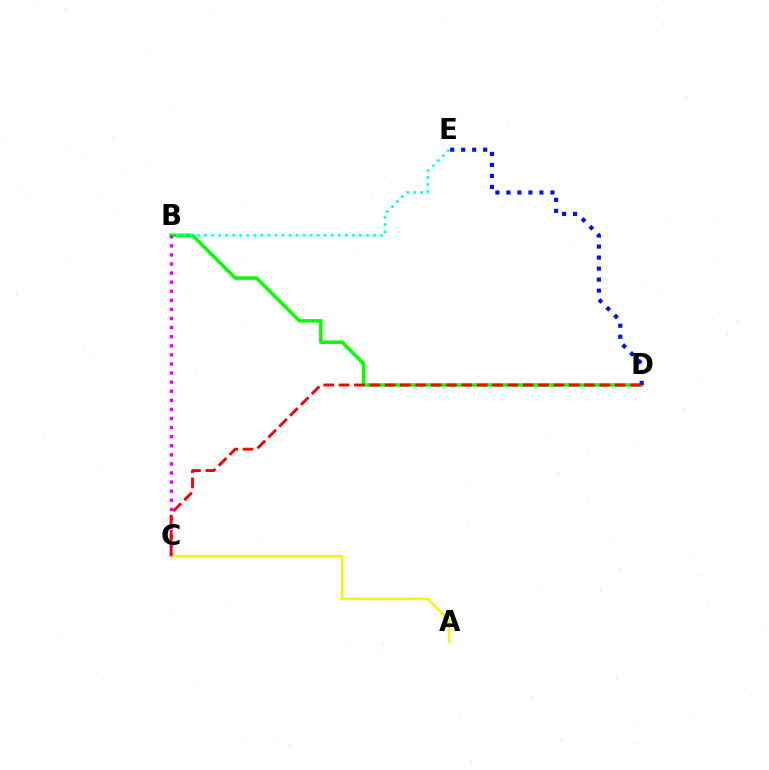{('B', 'D'): [{'color': '#08ff00', 'line_style': 'solid', 'thickness': 2.53}], ('B', 'E'): [{'color': '#00fff6', 'line_style': 'dotted', 'thickness': 1.91}], ('D', 'E'): [{'color': '#0010ff', 'line_style': 'dotted', 'thickness': 2.99}], ('B', 'C'): [{'color': '#ee00ff', 'line_style': 'dotted', 'thickness': 2.47}], ('A', 'C'): [{'color': '#fcf500', 'line_style': 'solid', 'thickness': 1.82}], ('C', 'D'): [{'color': '#ff0000', 'line_style': 'dashed', 'thickness': 2.08}]}